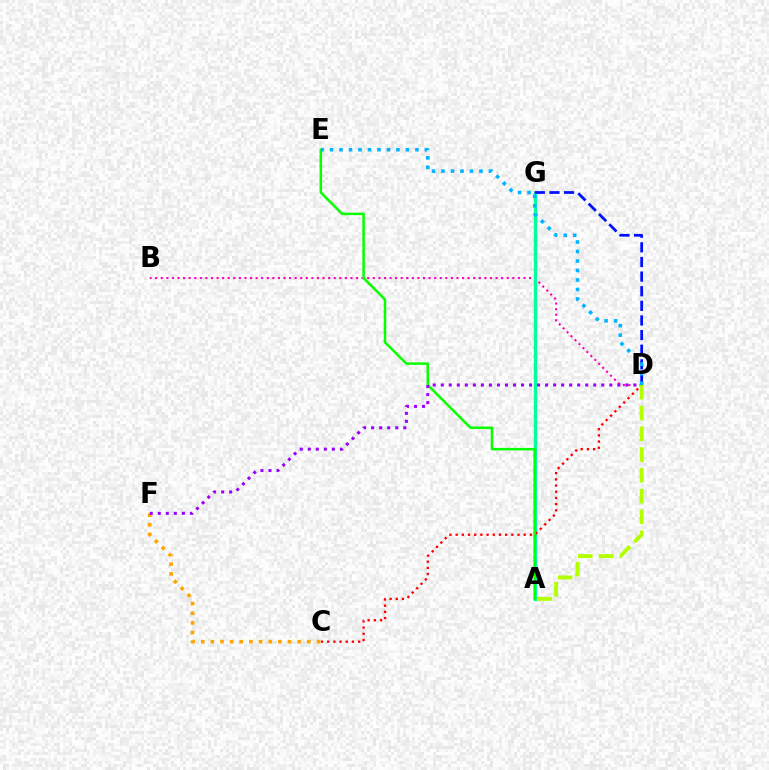{('B', 'D'): [{'color': '#ff00bd', 'line_style': 'dotted', 'thickness': 1.52}], ('A', 'G'): [{'color': '#00ff9d', 'line_style': 'solid', 'thickness': 2.42}], ('C', 'D'): [{'color': '#ff0000', 'line_style': 'dotted', 'thickness': 1.68}], ('A', 'D'): [{'color': '#b3ff00', 'line_style': 'dashed', 'thickness': 2.82}], ('C', 'F'): [{'color': '#ffa500', 'line_style': 'dotted', 'thickness': 2.62}], ('A', 'E'): [{'color': '#08ff00', 'line_style': 'solid', 'thickness': 1.8}], ('D', 'F'): [{'color': '#9b00ff', 'line_style': 'dotted', 'thickness': 2.18}], ('D', 'G'): [{'color': '#0010ff', 'line_style': 'dashed', 'thickness': 1.99}], ('D', 'E'): [{'color': '#00b5ff', 'line_style': 'dotted', 'thickness': 2.58}]}